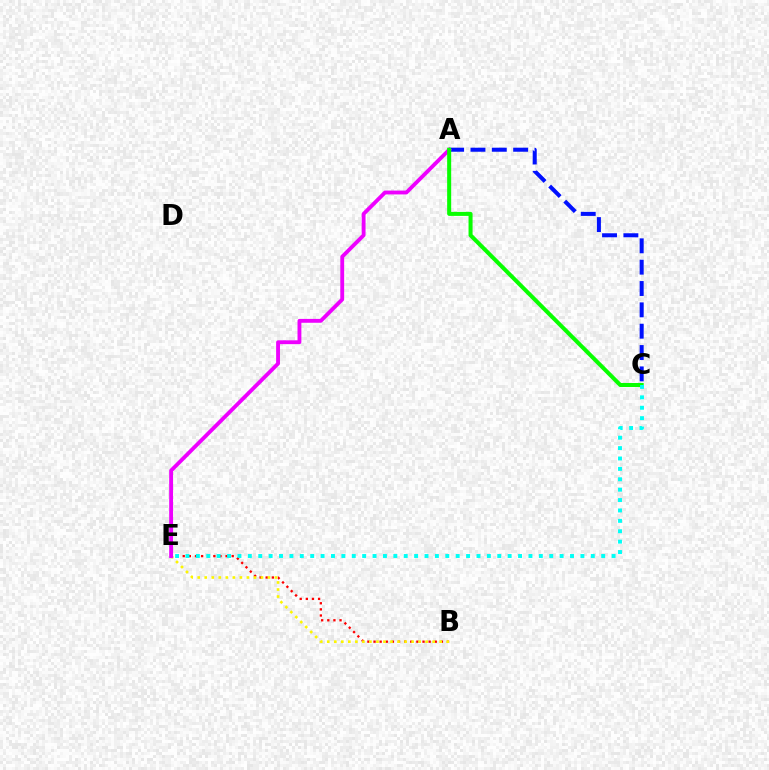{('B', 'E'): [{'color': '#ff0000', 'line_style': 'dotted', 'thickness': 1.66}, {'color': '#fcf500', 'line_style': 'dotted', 'thickness': 1.91}], ('A', 'C'): [{'color': '#0010ff', 'line_style': 'dashed', 'thickness': 2.9}, {'color': '#08ff00', 'line_style': 'solid', 'thickness': 2.9}], ('A', 'E'): [{'color': '#ee00ff', 'line_style': 'solid', 'thickness': 2.77}], ('C', 'E'): [{'color': '#00fff6', 'line_style': 'dotted', 'thickness': 2.82}]}